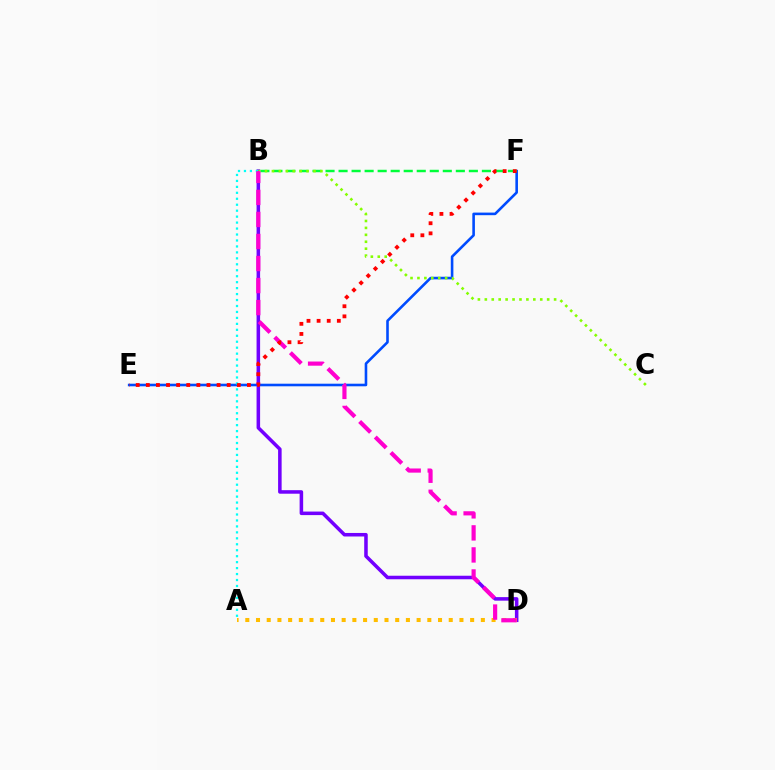{('E', 'F'): [{'color': '#004bff', 'line_style': 'solid', 'thickness': 1.87}, {'color': '#ff0000', 'line_style': 'dotted', 'thickness': 2.75}], ('B', 'D'): [{'color': '#7200ff', 'line_style': 'solid', 'thickness': 2.54}, {'color': '#ff00cf', 'line_style': 'dashed', 'thickness': 2.99}], ('A', 'B'): [{'color': '#00fff6', 'line_style': 'dotted', 'thickness': 1.62}], ('B', 'F'): [{'color': '#00ff39', 'line_style': 'dashed', 'thickness': 1.77}], ('B', 'C'): [{'color': '#84ff00', 'line_style': 'dotted', 'thickness': 1.88}], ('A', 'D'): [{'color': '#ffbd00', 'line_style': 'dotted', 'thickness': 2.91}]}